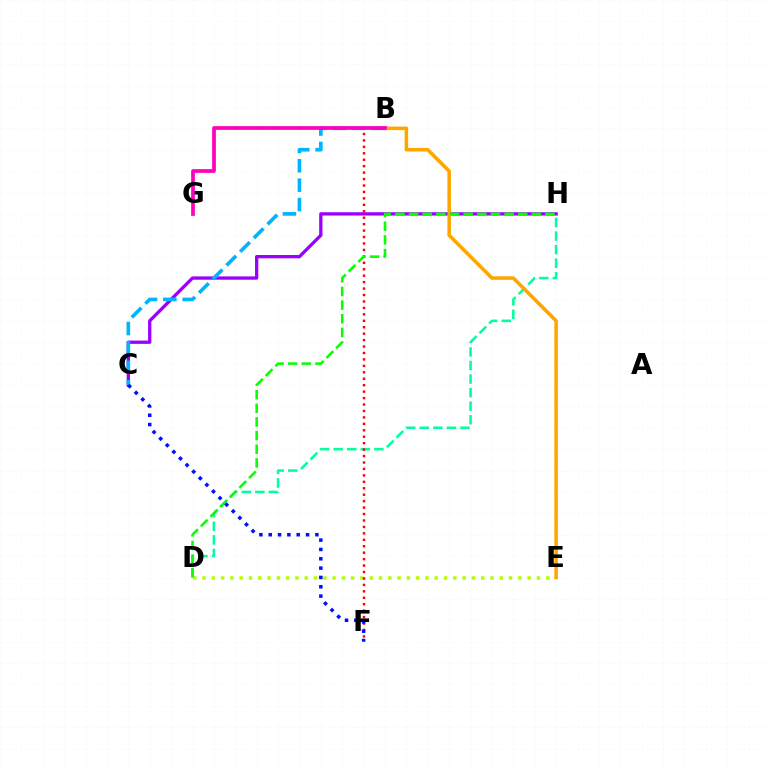{('D', 'E'): [{'color': '#b3ff00', 'line_style': 'dotted', 'thickness': 2.52}], ('C', 'H'): [{'color': '#9b00ff', 'line_style': 'solid', 'thickness': 2.38}], ('D', 'H'): [{'color': '#00ff9d', 'line_style': 'dashed', 'thickness': 1.84}, {'color': '#08ff00', 'line_style': 'dashed', 'thickness': 1.85}], ('B', 'E'): [{'color': '#ffa500', 'line_style': 'solid', 'thickness': 2.55}], ('B', 'F'): [{'color': '#ff0000', 'line_style': 'dotted', 'thickness': 1.75}], ('B', 'C'): [{'color': '#00b5ff', 'line_style': 'dashed', 'thickness': 2.63}], ('B', 'G'): [{'color': '#ff00bd', 'line_style': 'solid', 'thickness': 2.68}], ('C', 'F'): [{'color': '#0010ff', 'line_style': 'dotted', 'thickness': 2.54}]}